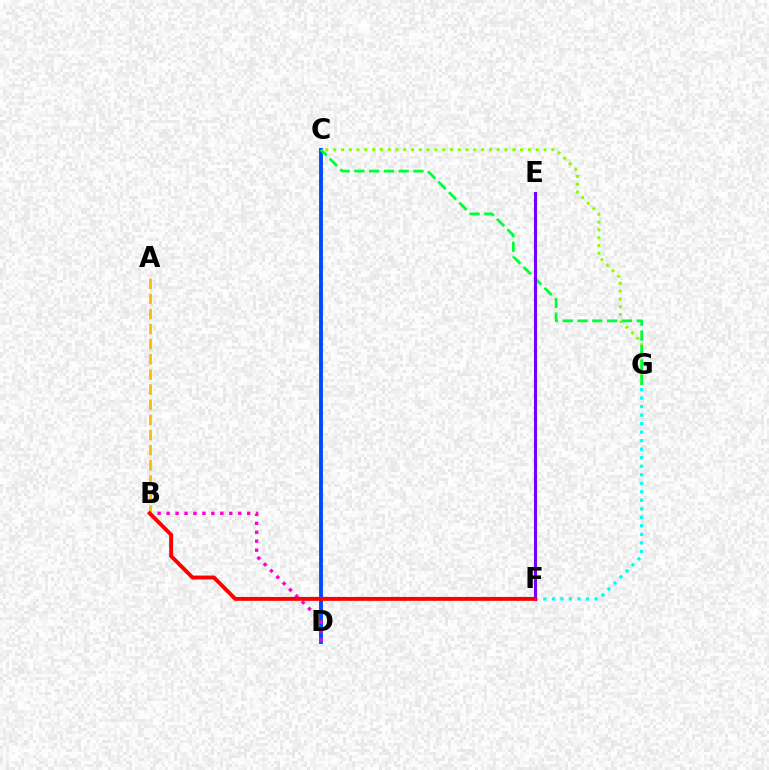{('F', 'G'): [{'color': '#00fff6', 'line_style': 'dotted', 'thickness': 2.31}], ('C', 'G'): [{'color': '#84ff00', 'line_style': 'dotted', 'thickness': 2.12}, {'color': '#00ff39', 'line_style': 'dashed', 'thickness': 2.01}], ('C', 'D'): [{'color': '#004bff', 'line_style': 'solid', 'thickness': 2.79}], ('E', 'F'): [{'color': '#7200ff', 'line_style': 'solid', 'thickness': 2.2}], ('B', 'D'): [{'color': '#ff00cf', 'line_style': 'dotted', 'thickness': 2.43}], ('A', 'B'): [{'color': '#ffbd00', 'line_style': 'dashed', 'thickness': 2.05}], ('B', 'F'): [{'color': '#ff0000', 'line_style': 'solid', 'thickness': 2.8}]}